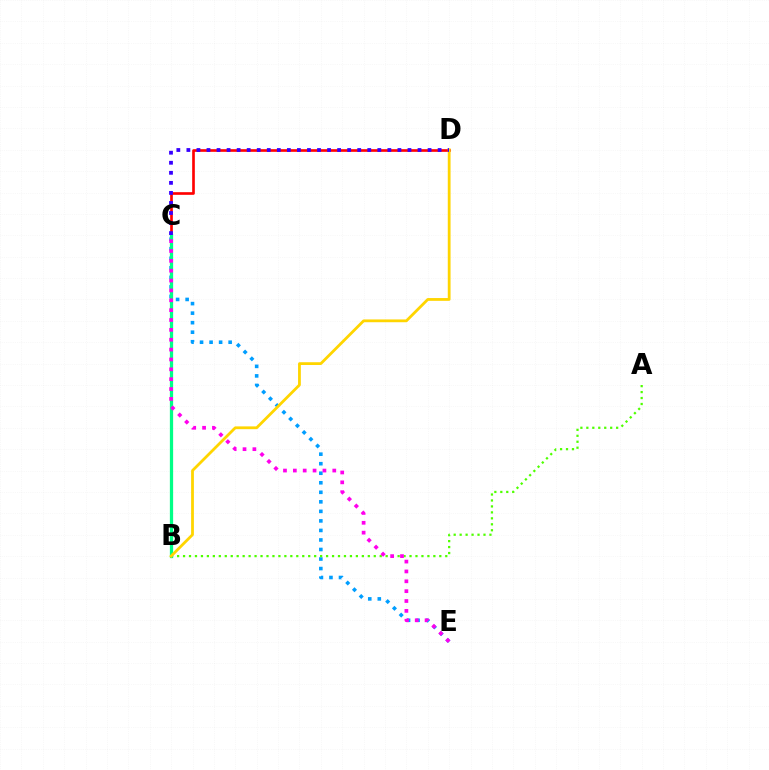{('C', 'D'): [{'color': '#ff0000', 'line_style': 'solid', 'thickness': 1.91}, {'color': '#3700ff', 'line_style': 'dotted', 'thickness': 2.73}], ('C', 'E'): [{'color': '#009eff', 'line_style': 'dotted', 'thickness': 2.59}, {'color': '#ff00ed', 'line_style': 'dotted', 'thickness': 2.68}], ('A', 'B'): [{'color': '#4fff00', 'line_style': 'dotted', 'thickness': 1.62}], ('B', 'C'): [{'color': '#00ff86', 'line_style': 'solid', 'thickness': 2.35}], ('B', 'D'): [{'color': '#ffd500', 'line_style': 'solid', 'thickness': 2.01}]}